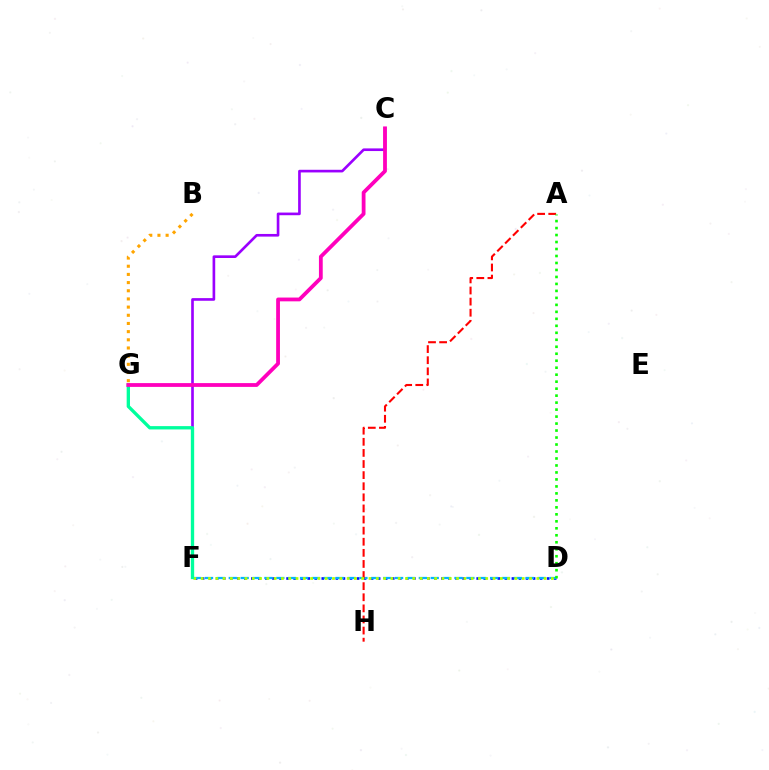{('D', 'F'): [{'color': '#0010ff', 'line_style': 'dotted', 'thickness': 1.91}, {'color': '#00b5ff', 'line_style': 'dashed', 'thickness': 1.61}, {'color': '#b3ff00', 'line_style': 'dotted', 'thickness': 1.98}], ('C', 'F'): [{'color': '#9b00ff', 'line_style': 'solid', 'thickness': 1.91}], ('A', 'H'): [{'color': '#ff0000', 'line_style': 'dashed', 'thickness': 1.51}], ('B', 'G'): [{'color': '#ffa500', 'line_style': 'dotted', 'thickness': 2.22}], ('F', 'G'): [{'color': '#00ff9d', 'line_style': 'solid', 'thickness': 2.4}], ('C', 'G'): [{'color': '#ff00bd', 'line_style': 'solid', 'thickness': 2.73}], ('A', 'D'): [{'color': '#08ff00', 'line_style': 'dotted', 'thickness': 1.9}]}